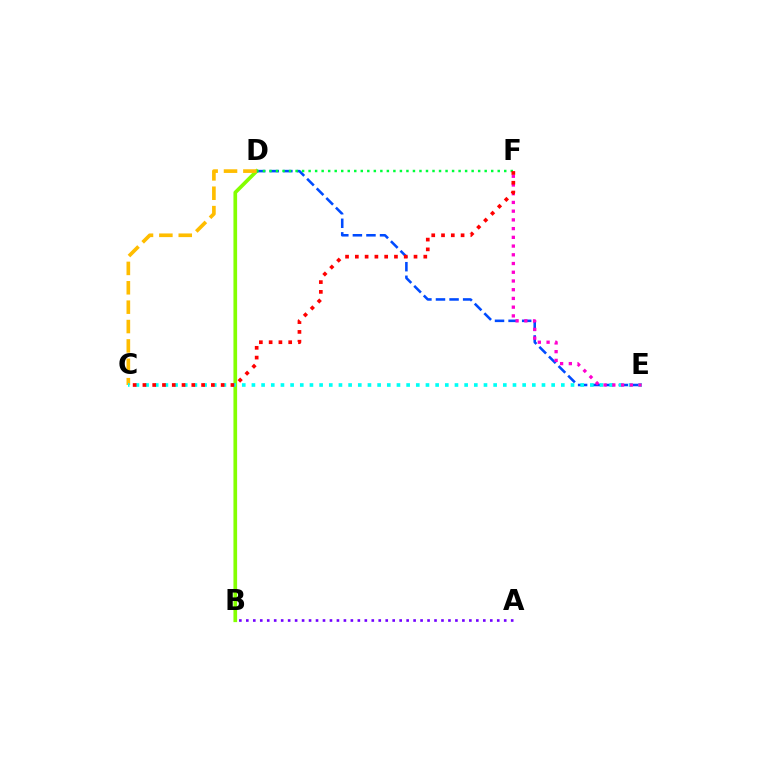{('B', 'D'): [{'color': '#84ff00', 'line_style': 'solid', 'thickness': 2.65}], ('D', 'E'): [{'color': '#004bff', 'line_style': 'dashed', 'thickness': 1.84}], ('C', 'D'): [{'color': '#ffbd00', 'line_style': 'dashed', 'thickness': 2.63}], ('C', 'E'): [{'color': '#00fff6', 'line_style': 'dotted', 'thickness': 2.63}], ('A', 'B'): [{'color': '#7200ff', 'line_style': 'dotted', 'thickness': 1.89}], ('E', 'F'): [{'color': '#ff00cf', 'line_style': 'dotted', 'thickness': 2.37}], ('D', 'F'): [{'color': '#00ff39', 'line_style': 'dotted', 'thickness': 1.77}], ('C', 'F'): [{'color': '#ff0000', 'line_style': 'dotted', 'thickness': 2.66}]}